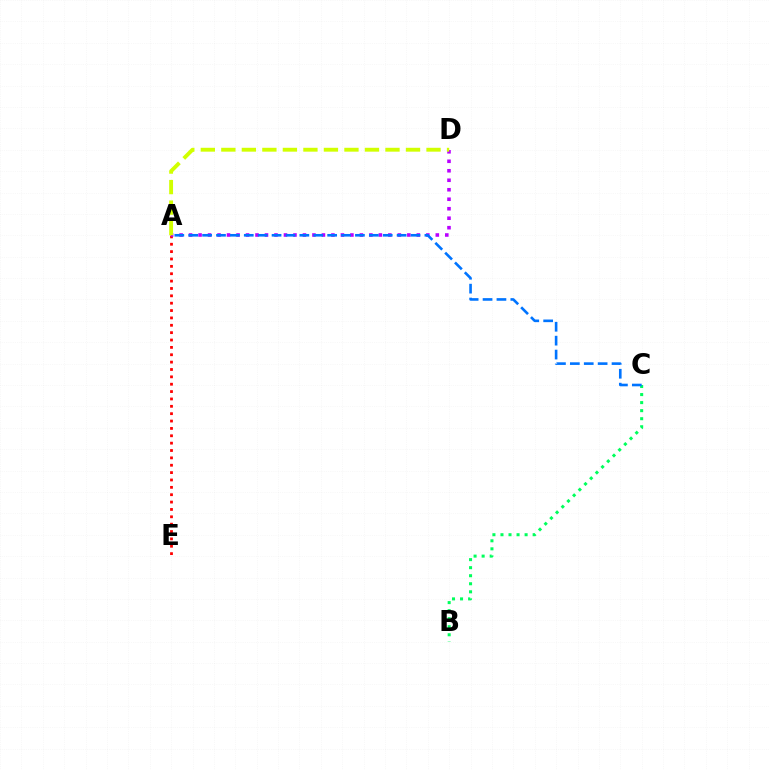{('B', 'C'): [{'color': '#00ff5c', 'line_style': 'dotted', 'thickness': 2.19}], ('A', 'E'): [{'color': '#ff0000', 'line_style': 'dotted', 'thickness': 2.0}], ('A', 'D'): [{'color': '#b900ff', 'line_style': 'dotted', 'thickness': 2.58}, {'color': '#d1ff00', 'line_style': 'dashed', 'thickness': 2.79}], ('A', 'C'): [{'color': '#0074ff', 'line_style': 'dashed', 'thickness': 1.89}]}